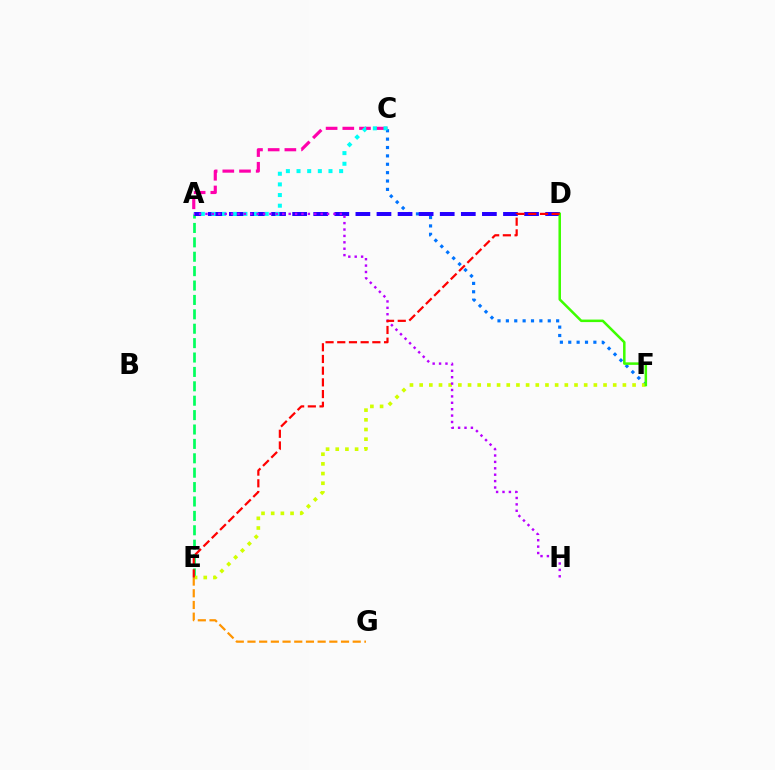{('A', 'C'): [{'color': '#ff00ac', 'line_style': 'dashed', 'thickness': 2.27}, {'color': '#00fff6', 'line_style': 'dotted', 'thickness': 2.89}], ('A', 'E'): [{'color': '#00ff5c', 'line_style': 'dashed', 'thickness': 1.96}], ('C', 'F'): [{'color': '#0074ff', 'line_style': 'dotted', 'thickness': 2.28}], ('E', 'F'): [{'color': '#d1ff00', 'line_style': 'dotted', 'thickness': 2.63}], ('A', 'D'): [{'color': '#2500ff', 'line_style': 'dashed', 'thickness': 2.86}], ('E', 'G'): [{'color': '#ff9400', 'line_style': 'dashed', 'thickness': 1.59}], ('D', 'F'): [{'color': '#3dff00', 'line_style': 'solid', 'thickness': 1.82}], ('A', 'H'): [{'color': '#b900ff', 'line_style': 'dotted', 'thickness': 1.74}], ('D', 'E'): [{'color': '#ff0000', 'line_style': 'dashed', 'thickness': 1.59}]}